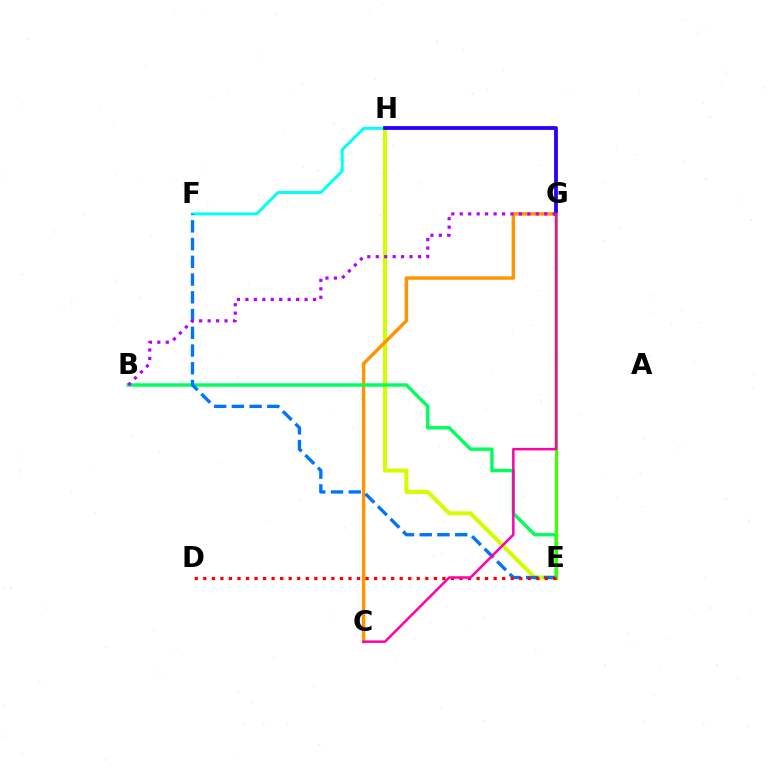{('F', 'H'): [{'color': '#00fff6', 'line_style': 'solid', 'thickness': 2.13}], ('E', 'H'): [{'color': '#d1ff00', 'line_style': 'solid', 'thickness': 2.92}], ('C', 'G'): [{'color': '#ff9400', 'line_style': 'solid', 'thickness': 2.47}, {'color': '#ff00ac', 'line_style': 'solid', 'thickness': 1.8}], ('G', 'H'): [{'color': '#2500ff', 'line_style': 'solid', 'thickness': 2.73}], ('B', 'E'): [{'color': '#00ff5c', 'line_style': 'solid', 'thickness': 2.46}], ('E', 'F'): [{'color': '#0074ff', 'line_style': 'dashed', 'thickness': 2.41}], ('E', 'G'): [{'color': '#3dff00', 'line_style': 'solid', 'thickness': 2.29}], ('B', 'G'): [{'color': '#b900ff', 'line_style': 'dotted', 'thickness': 2.3}], ('D', 'E'): [{'color': '#ff0000', 'line_style': 'dotted', 'thickness': 2.32}]}